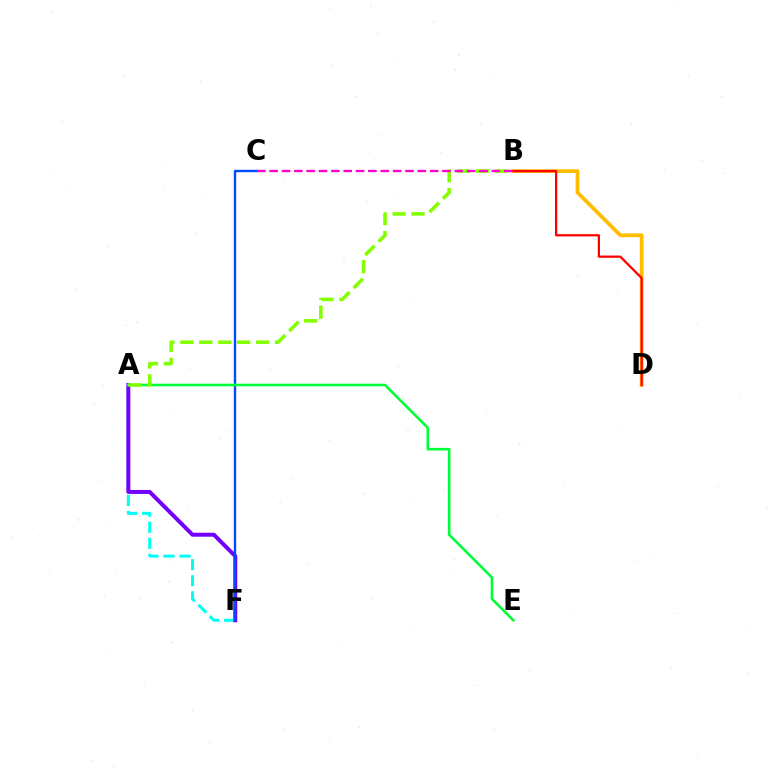{('A', 'F'): [{'color': '#00fff6', 'line_style': 'dashed', 'thickness': 2.18}, {'color': '#7200ff', 'line_style': 'solid', 'thickness': 2.86}], ('C', 'F'): [{'color': '#004bff', 'line_style': 'solid', 'thickness': 1.73}], ('B', 'D'): [{'color': '#ffbd00', 'line_style': 'solid', 'thickness': 2.71}, {'color': '#ff0000', 'line_style': 'solid', 'thickness': 1.62}], ('A', 'E'): [{'color': '#00ff39', 'line_style': 'solid', 'thickness': 1.86}], ('A', 'B'): [{'color': '#84ff00', 'line_style': 'dashed', 'thickness': 2.57}], ('B', 'C'): [{'color': '#ff00cf', 'line_style': 'dashed', 'thickness': 1.68}]}